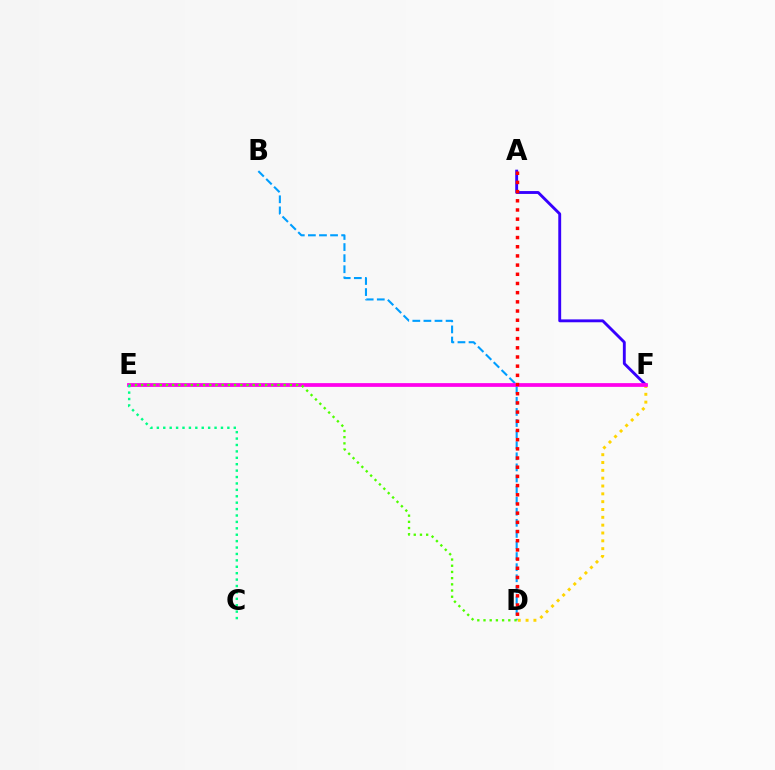{('A', 'F'): [{'color': '#3700ff', 'line_style': 'solid', 'thickness': 2.07}], ('B', 'D'): [{'color': '#009eff', 'line_style': 'dashed', 'thickness': 1.51}], ('D', 'F'): [{'color': '#ffd500', 'line_style': 'dotted', 'thickness': 2.13}], ('E', 'F'): [{'color': '#ff00ed', 'line_style': 'solid', 'thickness': 2.7}], ('A', 'D'): [{'color': '#ff0000', 'line_style': 'dotted', 'thickness': 2.5}], ('D', 'E'): [{'color': '#4fff00', 'line_style': 'dotted', 'thickness': 1.68}], ('C', 'E'): [{'color': '#00ff86', 'line_style': 'dotted', 'thickness': 1.74}]}